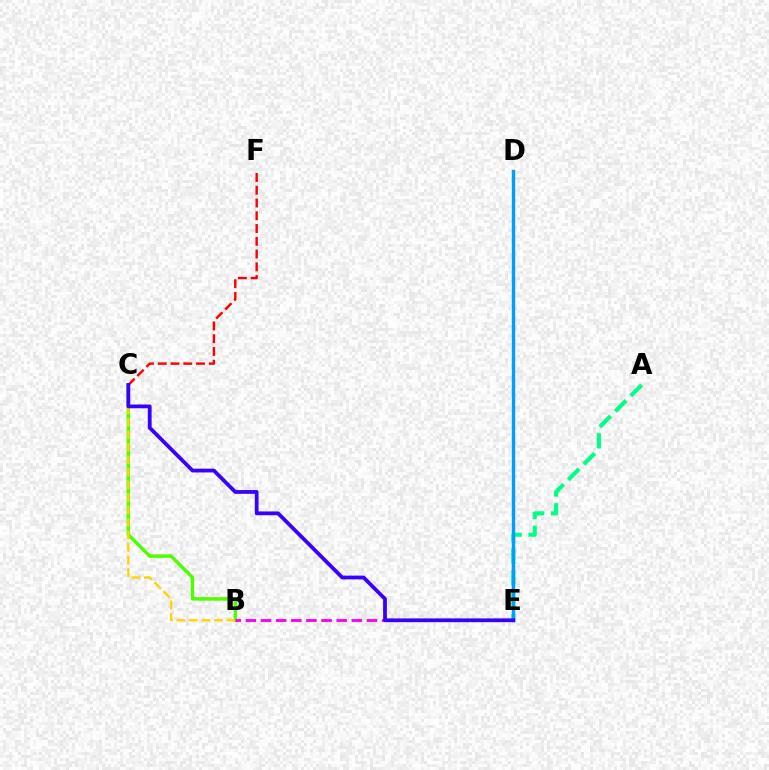{('B', 'C'): [{'color': '#4fff00', 'line_style': 'solid', 'thickness': 2.51}, {'color': '#ffd500', 'line_style': 'dashed', 'thickness': 1.7}], ('A', 'E'): [{'color': '#00ff86', 'line_style': 'dashed', 'thickness': 2.98}], ('C', 'F'): [{'color': '#ff0000', 'line_style': 'dashed', 'thickness': 1.73}], ('D', 'E'): [{'color': '#009eff', 'line_style': 'solid', 'thickness': 2.45}], ('B', 'E'): [{'color': '#ff00ed', 'line_style': 'dashed', 'thickness': 2.06}], ('C', 'E'): [{'color': '#3700ff', 'line_style': 'solid', 'thickness': 2.72}]}